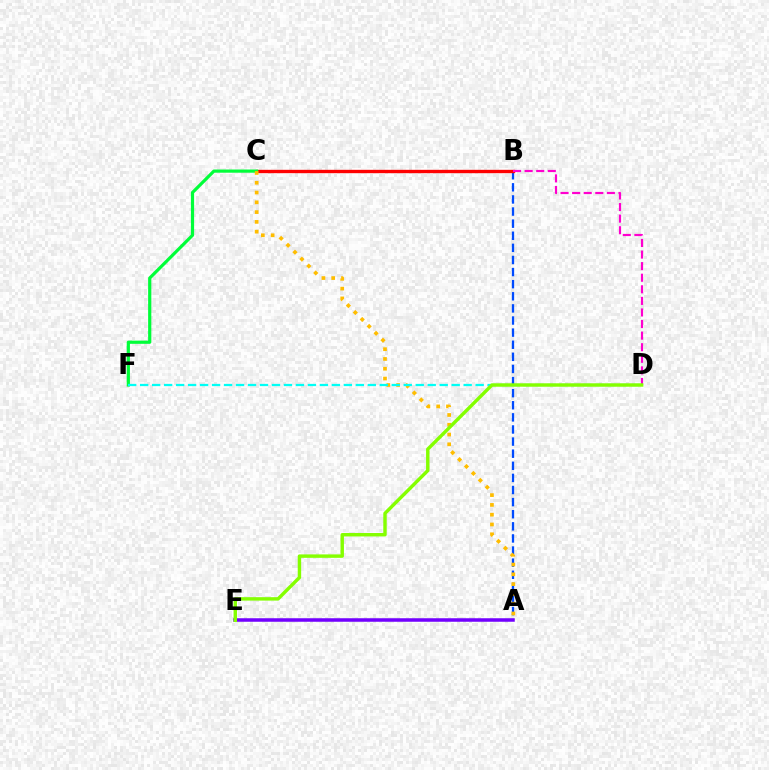{('A', 'B'): [{'color': '#004bff', 'line_style': 'dashed', 'thickness': 1.64}], ('B', 'C'): [{'color': '#ff0000', 'line_style': 'solid', 'thickness': 2.42}], ('A', 'E'): [{'color': '#7200ff', 'line_style': 'solid', 'thickness': 2.53}], ('C', 'F'): [{'color': '#00ff39', 'line_style': 'solid', 'thickness': 2.3}], ('A', 'C'): [{'color': '#ffbd00', 'line_style': 'dotted', 'thickness': 2.66}], ('B', 'D'): [{'color': '#ff00cf', 'line_style': 'dashed', 'thickness': 1.57}], ('D', 'F'): [{'color': '#00fff6', 'line_style': 'dashed', 'thickness': 1.63}], ('D', 'E'): [{'color': '#84ff00', 'line_style': 'solid', 'thickness': 2.46}]}